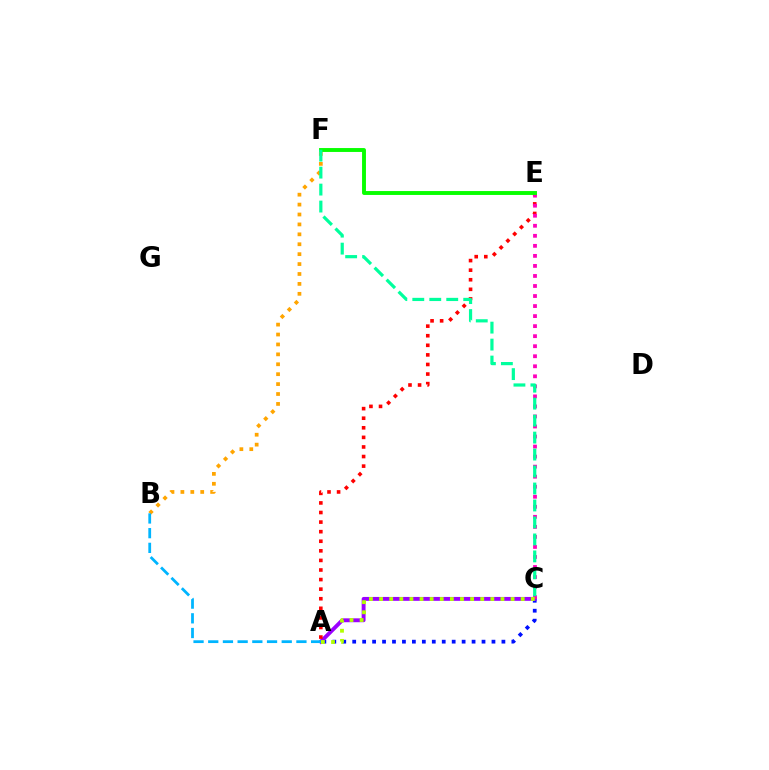{('A', 'C'): [{'color': '#0010ff', 'line_style': 'dotted', 'thickness': 2.7}, {'color': '#9b00ff', 'line_style': 'solid', 'thickness': 2.8}, {'color': '#b3ff00', 'line_style': 'dotted', 'thickness': 2.75}], ('A', 'E'): [{'color': '#ff0000', 'line_style': 'dotted', 'thickness': 2.6}], ('C', 'E'): [{'color': '#ff00bd', 'line_style': 'dotted', 'thickness': 2.73}], ('E', 'F'): [{'color': '#08ff00', 'line_style': 'solid', 'thickness': 2.81}], ('B', 'F'): [{'color': '#ffa500', 'line_style': 'dotted', 'thickness': 2.69}], ('C', 'F'): [{'color': '#00ff9d', 'line_style': 'dashed', 'thickness': 2.31}], ('A', 'B'): [{'color': '#00b5ff', 'line_style': 'dashed', 'thickness': 2.0}]}